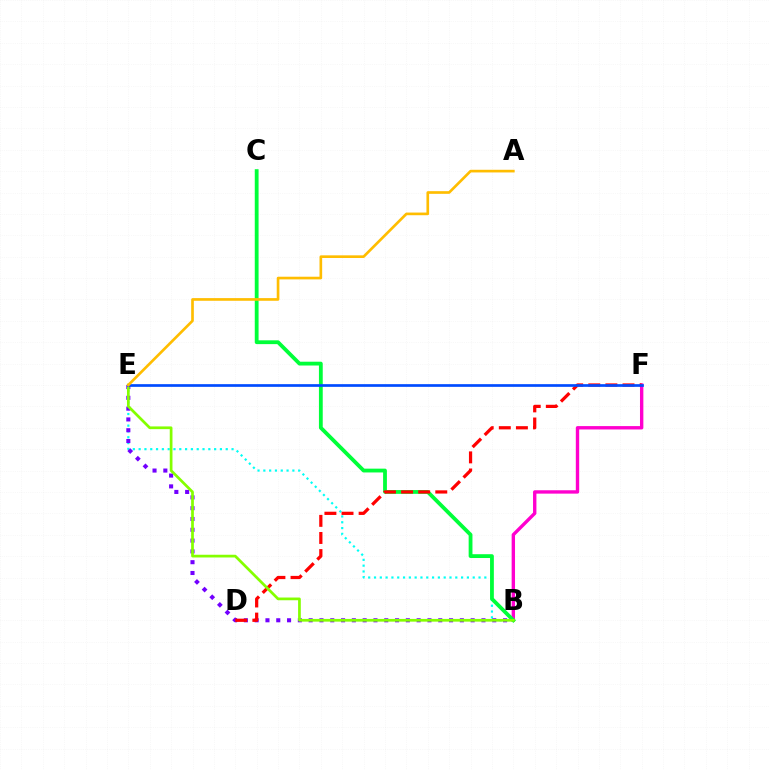{('B', 'E'): [{'color': '#00fff6', 'line_style': 'dotted', 'thickness': 1.58}, {'color': '#7200ff', 'line_style': 'dotted', 'thickness': 2.93}, {'color': '#84ff00', 'line_style': 'solid', 'thickness': 1.96}], ('B', 'F'): [{'color': '#ff00cf', 'line_style': 'solid', 'thickness': 2.43}], ('B', 'C'): [{'color': '#00ff39', 'line_style': 'solid', 'thickness': 2.74}], ('D', 'F'): [{'color': '#ff0000', 'line_style': 'dashed', 'thickness': 2.32}], ('E', 'F'): [{'color': '#004bff', 'line_style': 'solid', 'thickness': 1.94}], ('A', 'E'): [{'color': '#ffbd00', 'line_style': 'solid', 'thickness': 1.92}]}